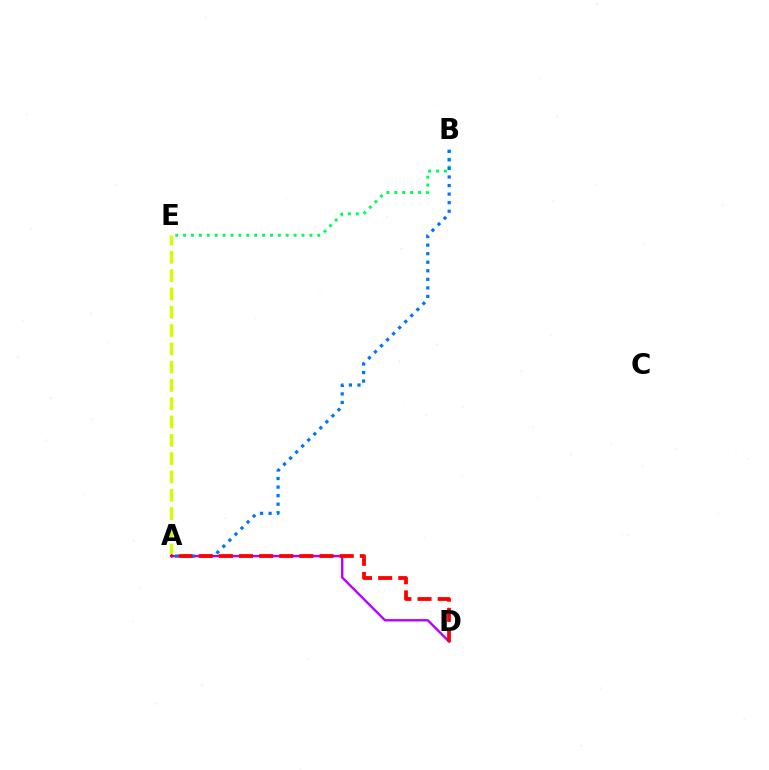{('A', 'E'): [{'color': '#d1ff00', 'line_style': 'dashed', 'thickness': 2.49}], ('A', 'D'): [{'color': '#b900ff', 'line_style': 'solid', 'thickness': 1.71}, {'color': '#ff0000', 'line_style': 'dashed', 'thickness': 2.74}], ('B', 'E'): [{'color': '#00ff5c', 'line_style': 'dotted', 'thickness': 2.14}], ('A', 'B'): [{'color': '#0074ff', 'line_style': 'dotted', 'thickness': 2.32}]}